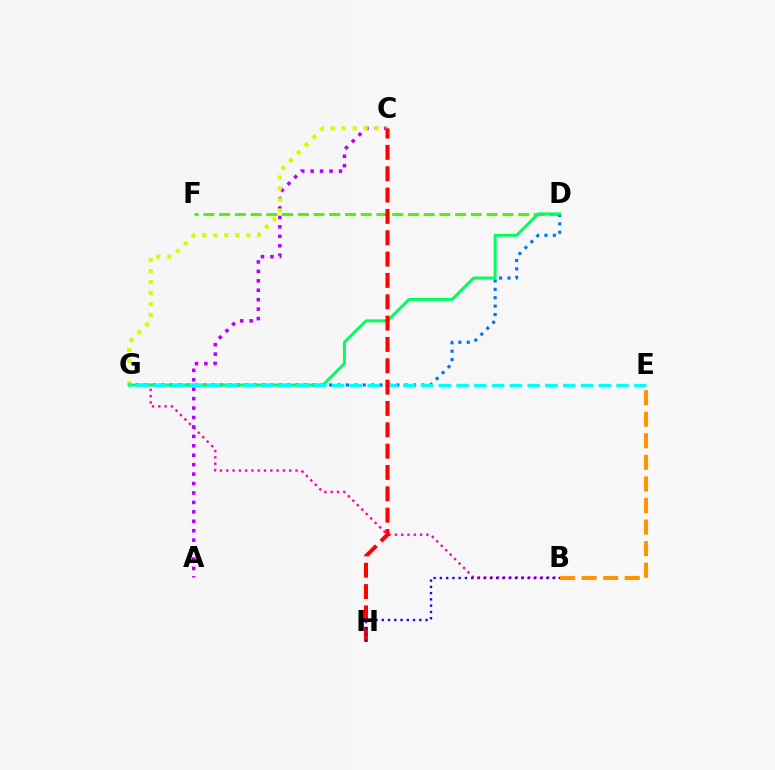{('B', 'G'): [{'color': '#ff00ac', 'line_style': 'dotted', 'thickness': 1.71}], ('A', 'C'): [{'color': '#b900ff', 'line_style': 'dotted', 'thickness': 2.56}], ('D', 'F'): [{'color': '#3dff00', 'line_style': 'dashed', 'thickness': 2.14}], ('C', 'G'): [{'color': '#d1ff00', 'line_style': 'dotted', 'thickness': 2.98}], ('D', 'G'): [{'color': '#0074ff', 'line_style': 'dotted', 'thickness': 2.28}, {'color': '#00ff5c', 'line_style': 'solid', 'thickness': 2.13}], ('B', 'E'): [{'color': '#ff9400', 'line_style': 'dashed', 'thickness': 2.93}], ('E', 'G'): [{'color': '#00fff6', 'line_style': 'dashed', 'thickness': 2.41}], ('C', 'H'): [{'color': '#ff0000', 'line_style': 'dashed', 'thickness': 2.9}], ('B', 'H'): [{'color': '#2500ff', 'line_style': 'dotted', 'thickness': 1.7}]}